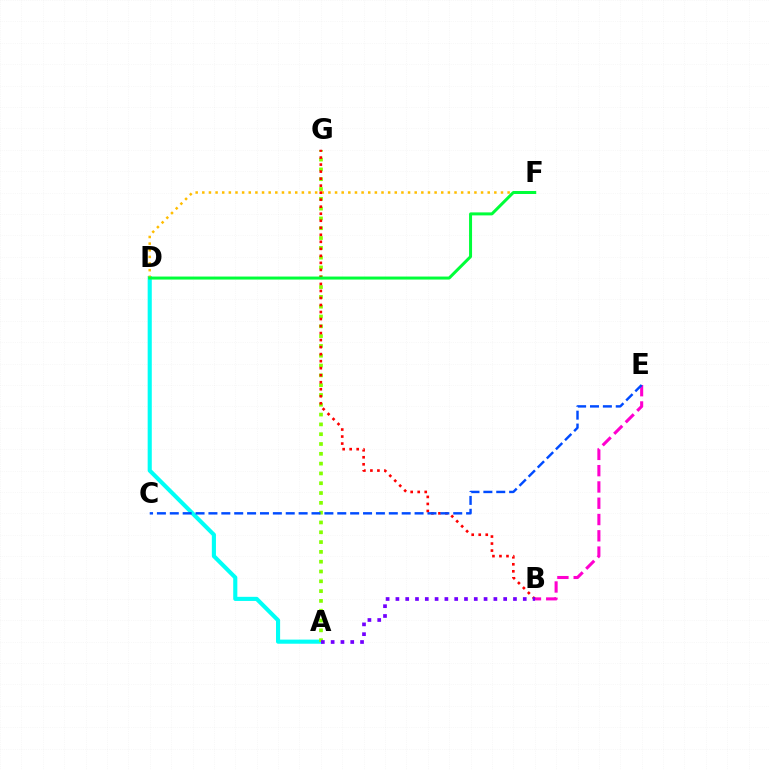{('A', 'D'): [{'color': '#00fff6', 'line_style': 'solid', 'thickness': 2.96}], ('B', 'E'): [{'color': '#ff00cf', 'line_style': 'dashed', 'thickness': 2.21}], ('D', 'F'): [{'color': '#ffbd00', 'line_style': 'dotted', 'thickness': 1.8}, {'color': '#00ff39', 'line_style': 'solid', 'thickness': 2.16}], ('A', 'G'): [{'color': '#84ff00', 'line_style': 'dotted', 'thickness': 2.66}], ('B', 'G'): [{'color': '#ff0000', 'line_style': 'dotted', 'thickness': 1.91}], ('C', 'E'): [{'color': '#004bff', 'line_style': 'dashed', 'thickness': 1.75}], ('A', 'B'): [{'color': '#7200ff', 'line_style': 'dotted', 'thickness': 2.66}]}